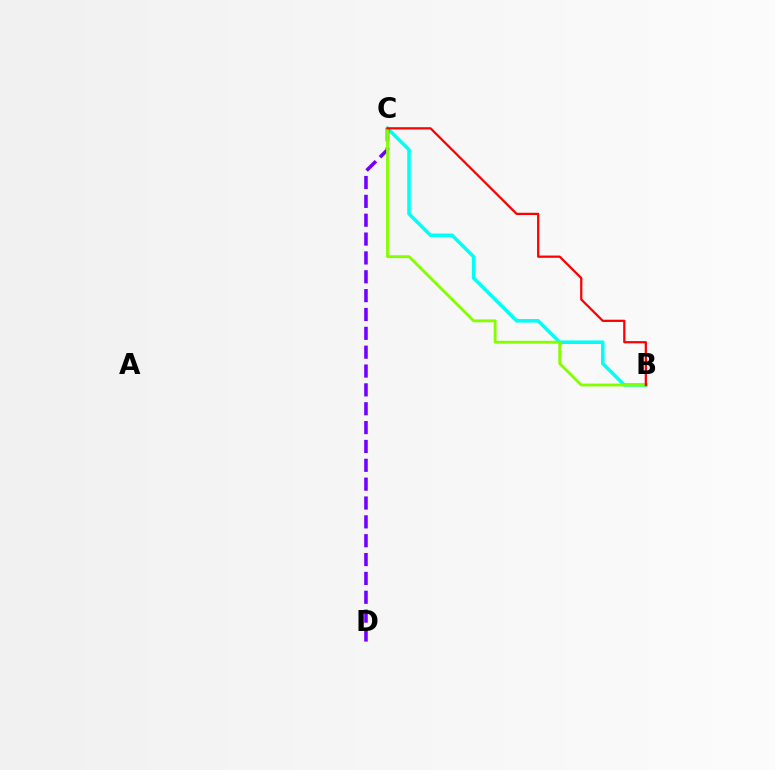{('B', 'C'): [{'color': '#00fff6', 'line_style': 'solid', 'thickness': 2.56}, {'color': '#84ff00', 'line_style': 'solid', 'thickness': 2.05}, {'color': '#ff0000', 'line_style': 'solid', 'thickness': 1.62}], ('C', 'D'): [{'color': '#7200ff', 'line_style': 'dashed', 'thickness': 2.56}]}